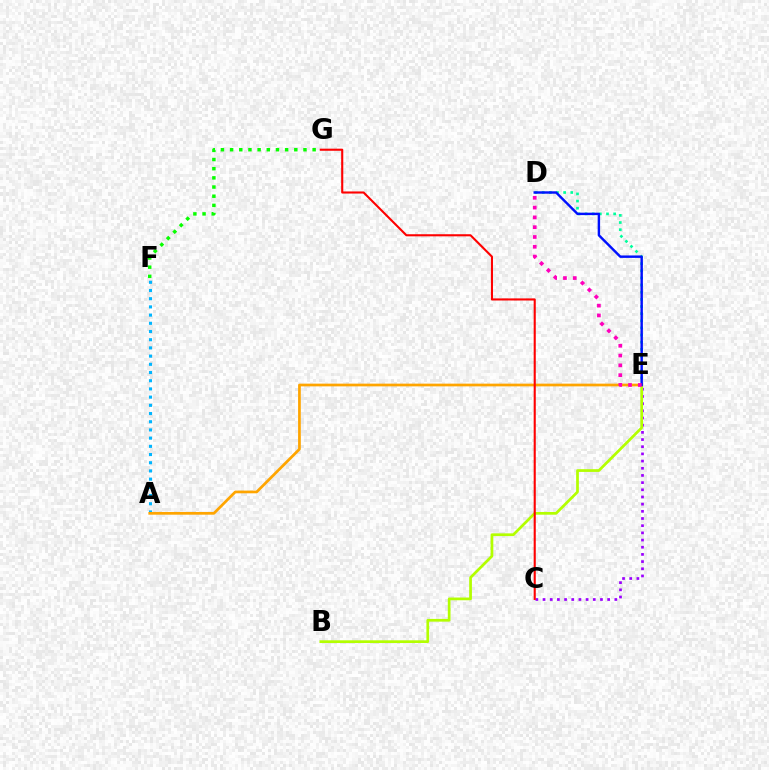{('A', 'F'): [{'color': '#00b5ff', 'line_style': 'dotted', 'thickness': 2.23}], ('C', 'E'): [{'color': '#9b00ff', 'line_style': 'dotted', 'thickness': 1.95}], ('B', 'E'): [{'color': '#b3ff00', 'line_style': 'solid', 'thickness': 1.96}], ('D', 'E'): [{'color': '#00ff9d', 'line_style': 'dotted', 'thickness': 1.94}, {'color': '#0010ff', 'line_style': 'solid', 'thickness': 1.75}, {'color': '#ff00bd', 'line_style': 'dotted', 'thickness': 2.66}], ('F', 'G'): [{'color': '#08ff00', 'line_style': 'dotted', 'thickness': 2.49}], ('A', 'E'): [{'color': '#ffa500', 'line_style': 'solid', 'thickness': 1.96}], ('C', 'G'): [{'color': '#ff0000', 'line_style': 'solid', 'thickness': 1.51}]}